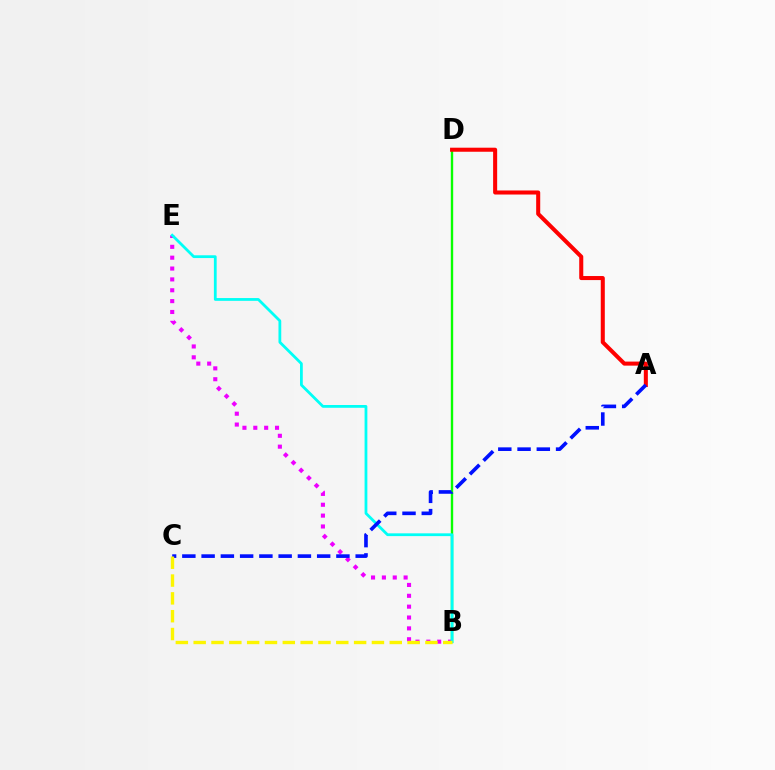{('B', 'D'): [{'color': '#08ff00', 'line_style': 'solid', 'thickness': 1.71}], ('B', 'E'): [{'color': '#ee00ff', 'line_style': 'dotted', 'thickness': 2.95}, {'color': '#00fff6', 'line_style': 'solid', 'thickness': 2.0}], ('A', 'D'): [{'color': '#ff0000', 'line_style': 'solid', 'thickness': 2.91}], ('A', 'C'): [{'color': '#0010ff', 'line_style': 'dashed', 'thickness': 2.62}], ('B', 'C'): [{'color': '#fcf500', 'line_style': 'dashed', 'thickness': 2.42}]}